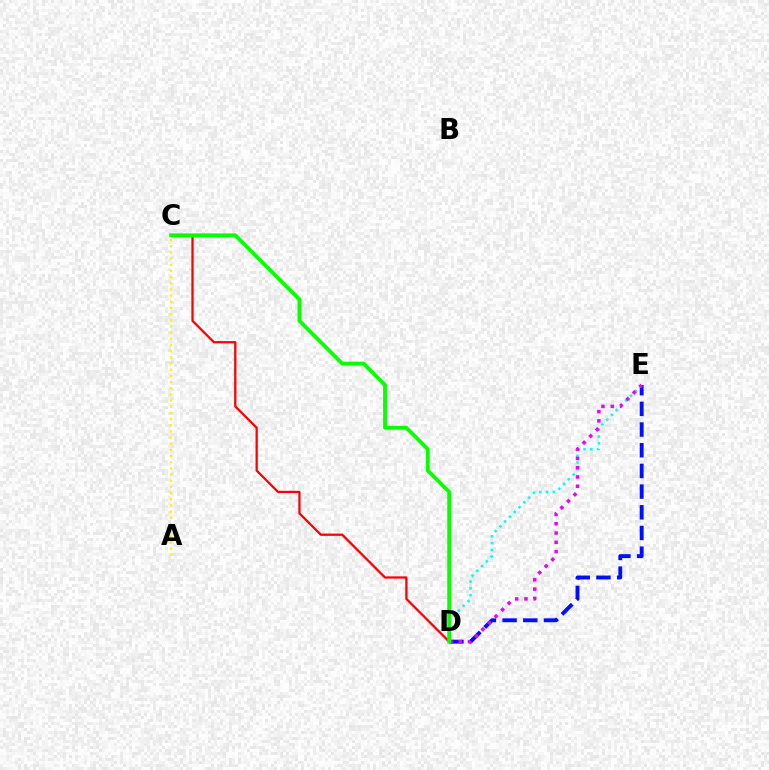{('D', 'E'): [{'color': '#0010ff', 'line_style': 'dashed', 'thickness': 2.81}, {'color': '#00fff6', 'line_style': 'dotted', 'thickness': 1.84}, {'color': '#ee00ff', 'line_style': 'dotted', 'thickness': 2.52}], ('A', 'C'): [{'color': '#fcf500', 'line_style': 'dotted', 'thickness': 1.68}], ('C', 'D'): [{'color': '#ff0000', 'line_style': 'solid', 'thickness': 1.63}, {'color': '#08ff00', 'line_style': 'solid', 'thickness': 2.75}]}